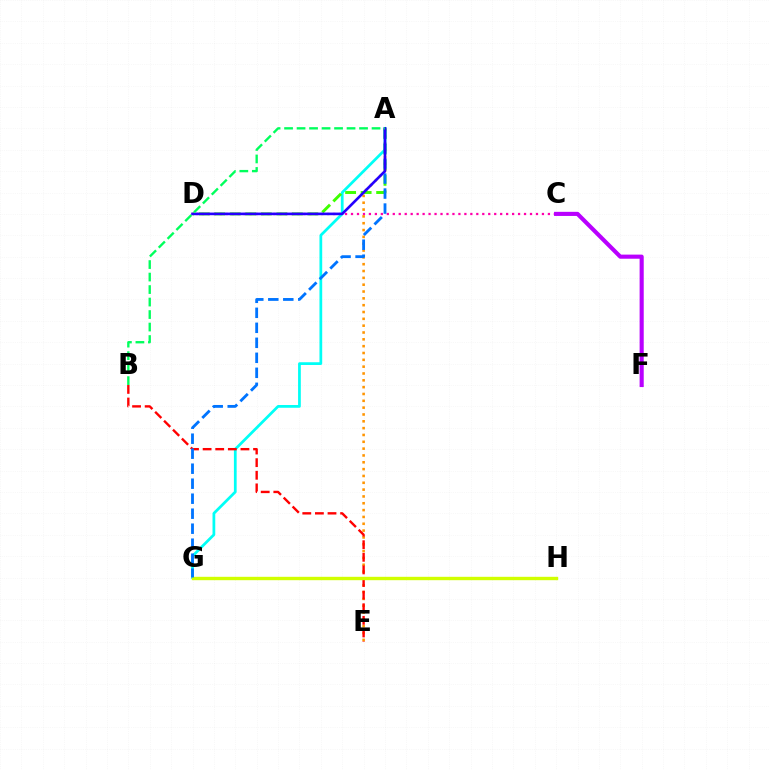{('C', 'D'): [{'color': '#ff00ac', 'line_style': 'dotted', 'thickness': 1.62}], ('A', 'E'): [{'color': '#ff9400', 'line_style': 'dotted', 'thickness': 1.86}], ('C', 'F'): [{'color': '#b900ff', 'line_style': 'solid', 'thickness': 2.96}], ('A', 'G'): [{'color': '#00fff6', 'line_style': 'solid', 'thickness': 1.97}, {'color': '#0074ff', 'line_style': 'dashed', 'thickness': 2.04}], ('B', 'E'): [{'color': '#ff0000', 'line_style': 'dashed', 'thickness': 1.71}], ('A', 'D'): [{'color': '#3dff00', 'line_style': 'dashed', 'thickness': 2.11}, {'color': '#2500ff', 'line_style': 'solid', 'thickness': 1.9}], ('G', 'H'): [{'color': '#d1ff00', 'line_style': 'solid', 'thickness': 2.44}], ('A', 'B'): [{'color': '#00ff5c', 'line_style': 'dashed', 'thickness': 1.7}]}